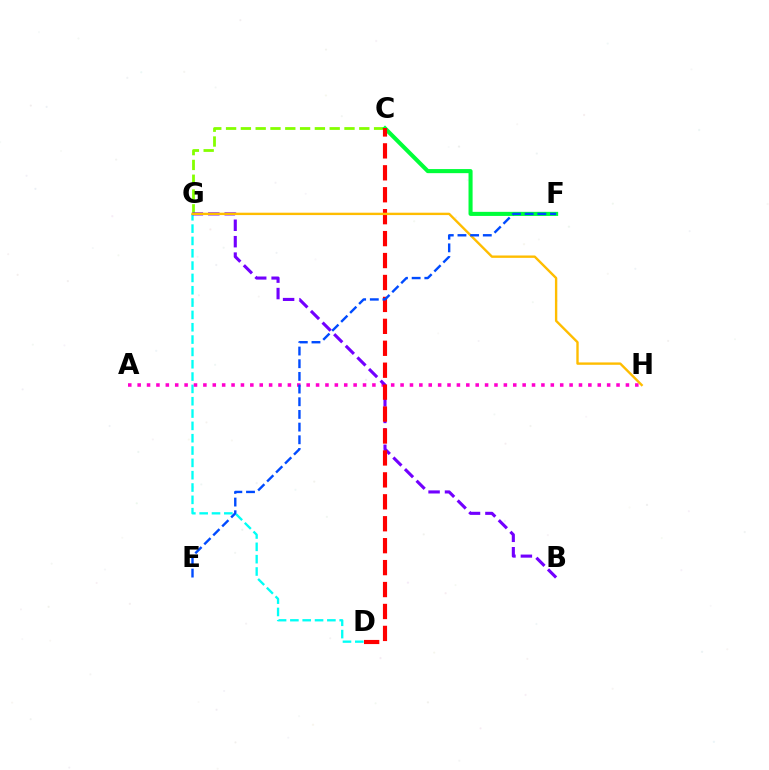{('D', 'G'): [{'color': '#00fff6', 'line_style': 'dashed', 'thickness': 1.67}], ('C', 'G'): [{'color': '#84ff00', 'line_style': 'dashed', 'thickness': 2.01}], ('C', 'F'): [{'color': '#00ff39', 'line_style': 'solid', 'thickness': 2.94}], ('A', 'H'): [{'color': '#ff00cf', 'line_style': 'dotted', 'thickness': 2.55}], ('B', 'G'): [{'color': '#7200ff', 'line_style': 'dashed', 'thickness': 2.23}], ('C', 'D'): [{'color': '#ff0000', 'line_style': 'dashed', 'thickness': 2.98}], ('G', 'H'): [{'color': '#ffbd00', 'line_style': 'solid', 'thickness': 1.71}], ('E', 'F'): [{'color': '#004bff', 'line_style': 'dashed', 'thickness': 1.72}]}